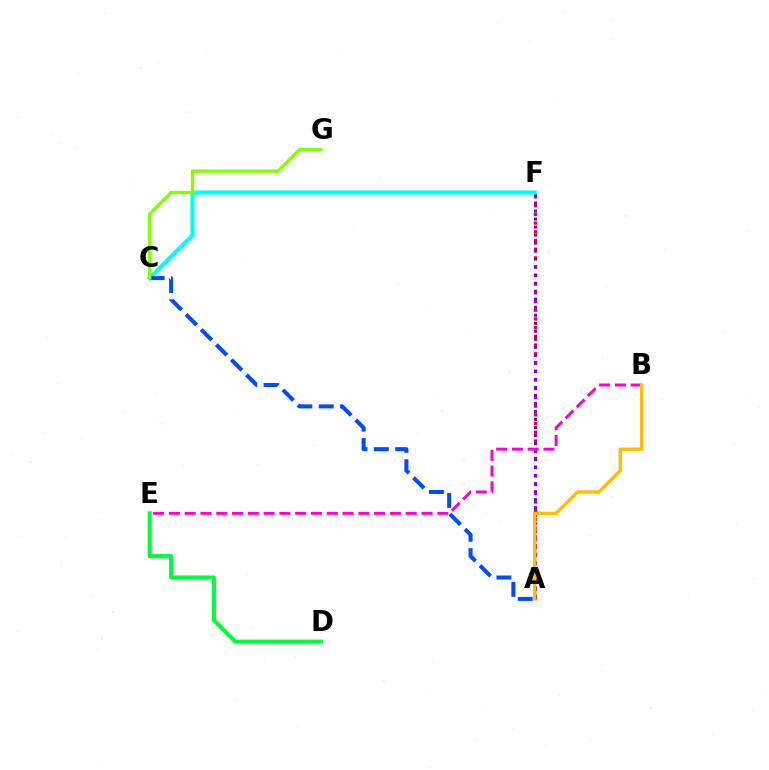{('A', 'F'): [{'color': '#ff0000', 'line_style': 'dotted', 'thickness': 2.37}, {'color': '#7200ff', 'line_style': 'dotted', 'thickness': 2.18}], ('C', 'F'): [{'color': '#00fff6', 'line_style': 'solid', 'thickness': 2.98}], ('A', 'C'): [{'color': '#004bff', 'line_style': 'dashed', 'thickness': 2.9}], ('B', 'E'): [{'color': '#ff00cf', 'line_style': 'dashed', 'thickness': 2.14}], ('D', 'E'): [{'color': '#00ff39', 'line_style': 'solid', 'thickness': 2.97}], ('A', 'B'): [{'color': '#ffbd00', 'line_style': 'solid', 'thickness': 2.38}], ('C', 'G'): [{'color': '#84ff00', 'line_style': 'solid', 'thickness': 2.41}]}